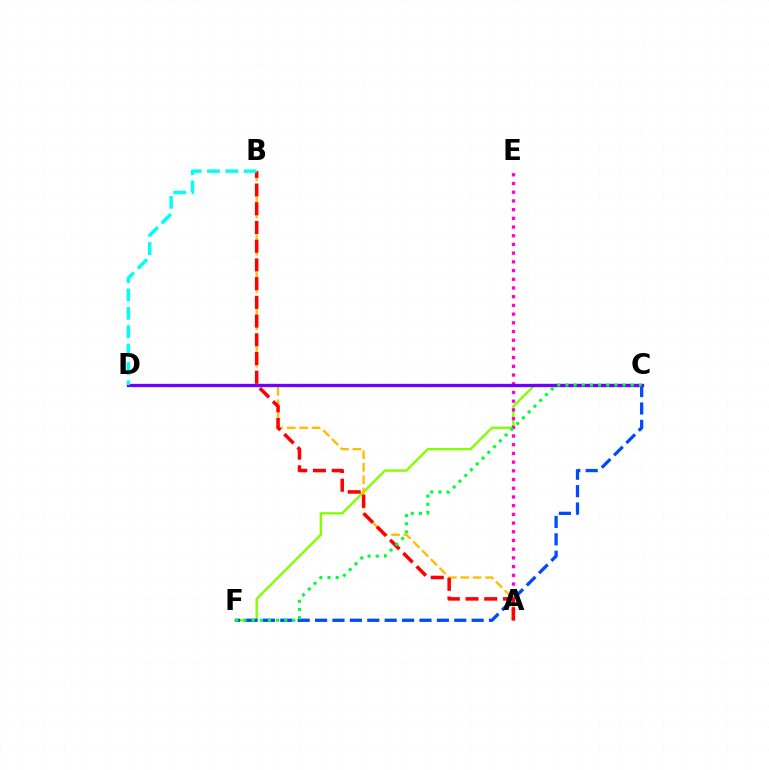{('C', 'F'): [{'color': '#84ff00', 'line_style': 'solid', 'thickness': 1.71}, {'color': '#004bff', 'line_style': 'dashed', 'thickness': 2.36}, {'color': '#00ff39', 'line_style': 'dotted', 'thickness': 2.22}], ('A', 'B'): [{'color': '#ffbd00', 'line_style': 'dashed', 'thickness': 1.69}, {'color': '#ff0000', 'line_style': 'dashed', 'thickness': 2.54}], ('A', 'E'): [{'color': '#ff00cf', 'line_style': 'dotted', 'thickness': 2.37}], ('C', 'D'): [{'color': '#7200ff', 'line_style': 'solid', 'thickness': 2.38}], ('B', 'D'): [{'color': '#00fff6', 'line_style': 'dashed', 'thickness': 2.5}]}